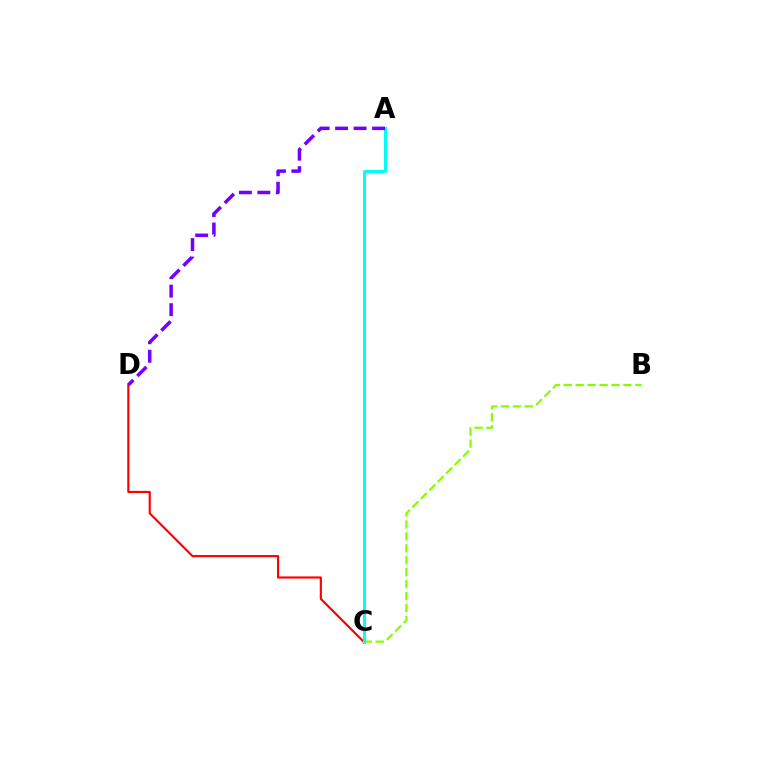{('B', 'C'): [{'color': '#84ff00', 'line_style': 'dashed', 'thickness': 1.62}], ('C', 'D'): [{'color': '#ff0000', 'line_style': 'solid', 'thickness': 1.55}], ('A', 'C'): [{'color': '#00fff6', 'line_style': 'solid', 'thickness': 2.16}], ('A', 'D'): [{'color': '#7200ff', 'line_style': 'dashed', 'thickness': 2.51}]}